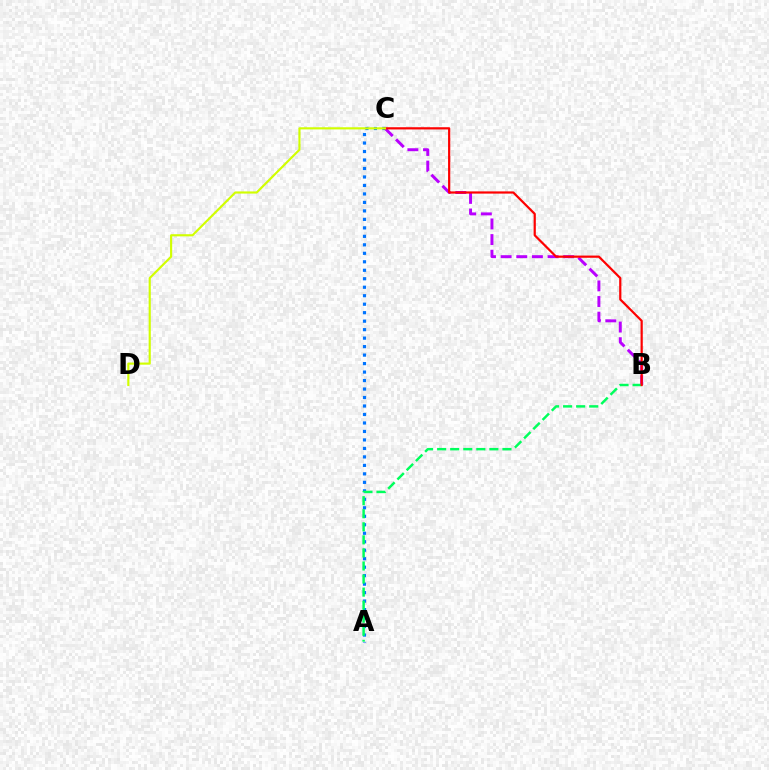{('B', 'C'): [{'color': '#b900ff', 'line_style': 'dashed', 'thickness': 2.12}, {'color': '#ff0000', 'line_style': 'solid', 'thickness': 1.59}], ('A', 'C'): [{'color': '#0074ff', 'line_style': 'dotted', 'thickness': 2.3}], ('A', 'B'): [{'color': '#00ff5c', 'line_style': 'dashed', 'thickness': 1.77}], ('C', 'D'): [{'color': '#d1ff00', 'line_style': 'solid', 'thickness': 1.55}]}